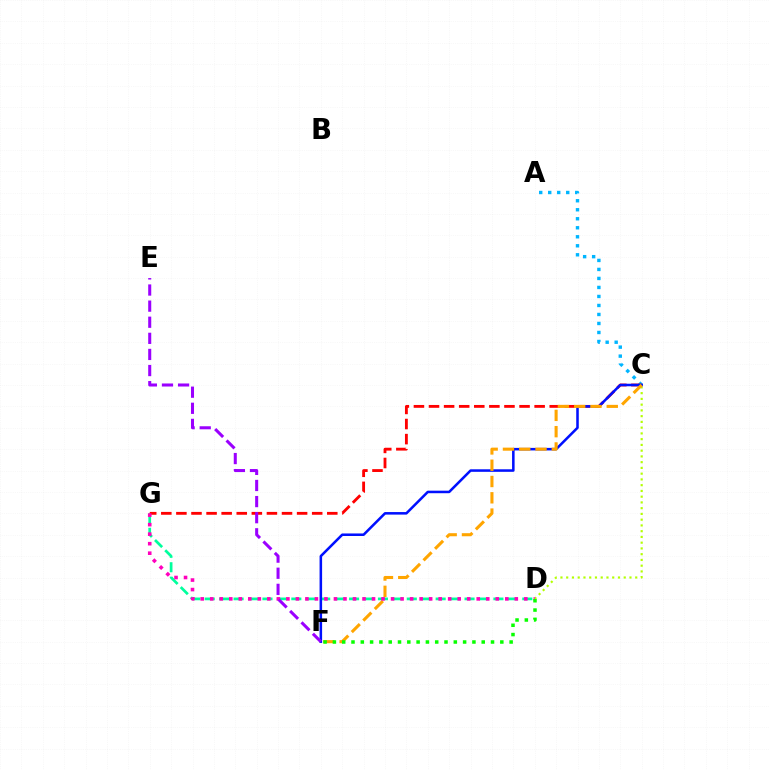{('A', 'C'): [{'color': '#00b5ff', 'line_style': 'dotted', 'thickness': 2.45}], ('D', 'G'): [{'color': '#00ff9d', 'line_style': 'dashed', 'thickness': 1.96}, {'color': '#ff00bd', 'line_style': 'dotted', 'thickness': 2.59}], ('C', 'G'): [{'color': '#ff0000', 'line_style': 'dashed', 'thickness': 2.05}], ('C', 'D'): [{'color': '#b3ff00', 'line_style': 'dotted', 'thickness': 1.56}], ('C', 'F'): [{'color': '#0010ff', 'line_style': 'solid', 'thickness': 1.83}, {'color': '#ffa500', 'line_style': 'dashed', 'thickness': 2.21}], ('D', 'F'): [{'color': '#08ff00', 'line_style': 'dotted', 'thickness': 2.53}], ('E', 'F'): [{'color': '#9b00ff', 'line_style': 'dashed', 'thickness': 2.19}]}